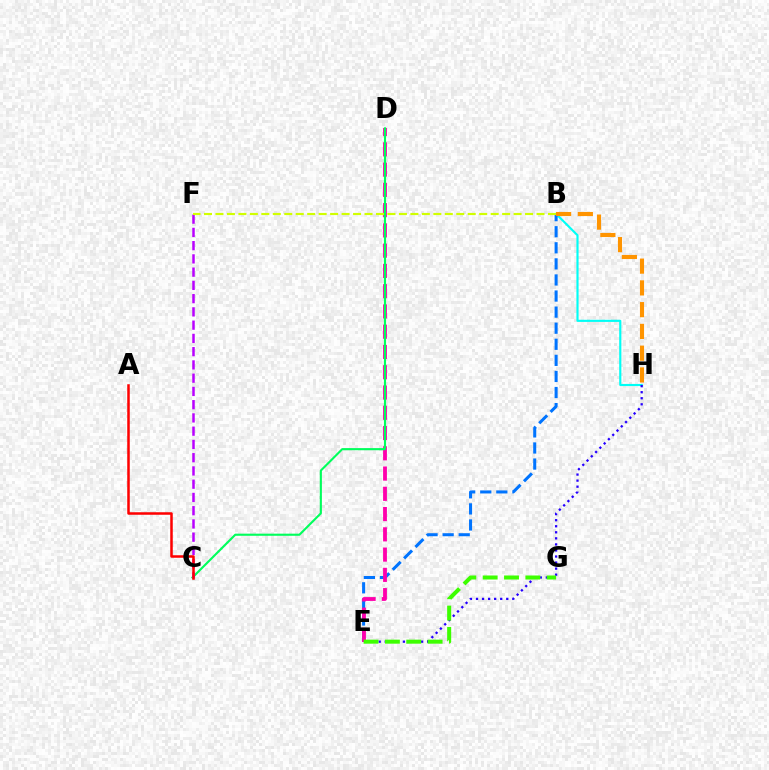{('B', 'H'): [{'color': '#00fff6', 'line_style': 'solid', 'thickness': 1.55}, {'color': '#ff9400', 'line_style': 'dashed', 'thickness': 2.96}], ('B', 'E'): [{'color': '#0074ff', 'line_style': 'dashed', 'thickness': 2.18}], ('D', 'E'): [{'color': '#ff00ac', 'line_style': 'dashed', 'thickness': 2.75}], ('C', 'D'): [{'color': '#00ff5c', 'line_style': 'solid', 'thickness': 1.53}], ('E', 'H'): [{'color': '#2500ff', 'line_style': 'dotted', 'thickness': 1.64}], ('C', 'F'): [{'color': '#b900ff', 'line_style': 'dashed', 'thickness': 1.8}], ('A', 'C'): [{'color': '#ff0000', 'line_style': 'solid', 'thickness': 1.81}], ('B', 'F'): [{'color': '#d1ff00', 'line_style': 'dashed', 'thickness': 1.56}], ('E', 'G'): [{'color': '#3dff00', 'line_style': 'dashed', 'thickness': 2.9}]}